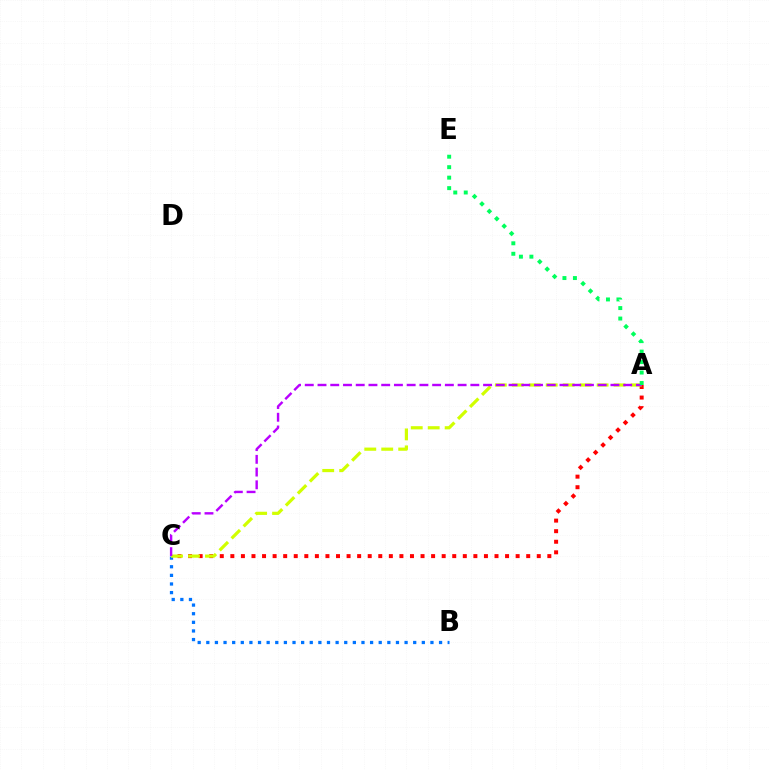{('B', 'C'): [{'color': '#0074ff', 'line_style': 'dotted', 'thickness': 2.34}], ('A', 'C'): [{'color': '#ff0000', 'line_style': 'dotted', 'thickness': 2.87}, {'color': '#d1ff00', 'line_style': 'dashed', 'thickness': 2.3}, {'color': '#b900ff', 'line_style': 'dashed', 'thickness': 1.73}], ('A', 'E'): [{'color': '#00ff5c', 'line_style': 'dotted', 'thickness': 2.85}]}